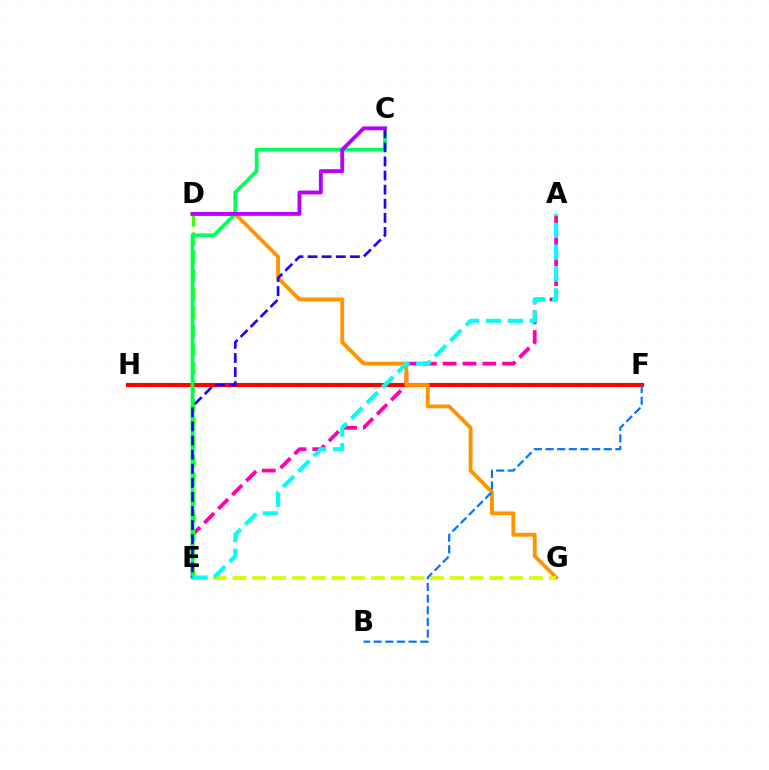{('A', 'E'): [{'color': '#ff00ac', 'line_style': 'dashed', 'thickness': 2.69}, {'color': '#00fff6', 'line_style': 'dashed', 'thickness': 2.97}], ('D', 'E'): [{'color': '#3dff00', 'line_style': 'dashed', 'thickness': 2.52}], ('F', 'H'): [{'color': '#ff0000', 'line_style': 'solid', 'thickness': 2.95}], ('D', 'G'): [{'color': '#ff9400', 'line_style': 'solid', 'thickness': 2.77}], ('C', 'E'): [{'color': '#00ff5c', 'line_style': 'solid', 'thickness': 2.7}, {'color': '#2500ff', 'line_style': 'dashed', 'thickness': 1.92}], ('E', 'G'): [{'color': '#d1ff00', 'line_style': 'dashed', 'thickness': 2.69}], ('B', 'F'): [{'color': '#0074ff', 'line_style': 'dashed', 'thickness': 1.58}], ('C', 'D'): [{'color': '#b900ff', 'line_style': 'solid', 'thickness': 2.78}]}